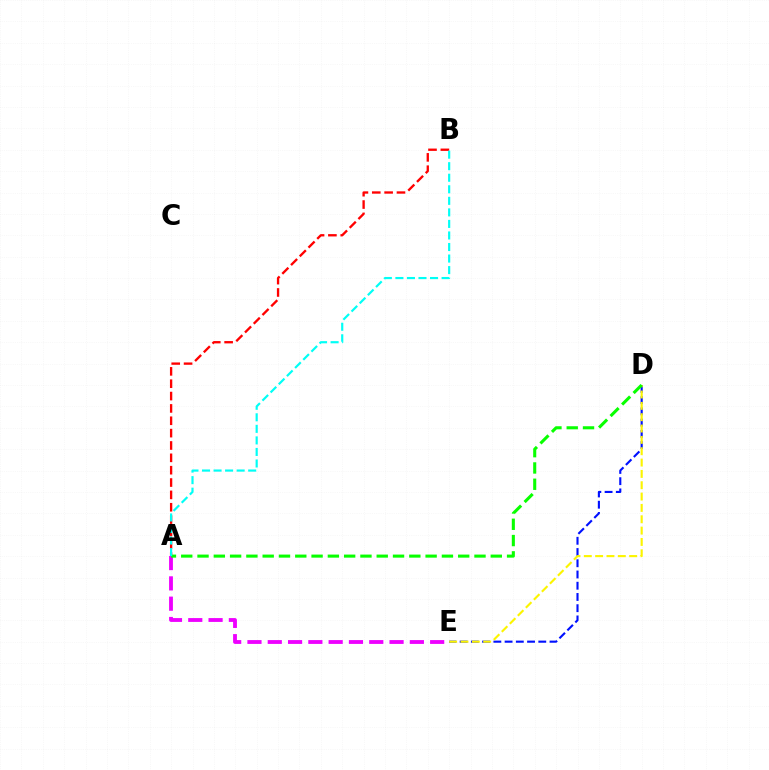{('D', 'E'): [{'color': '#0010ff', 'line_style': 'dashed', 'thickness': 1.53}, {'color': '#fcf500', 'line_style': 'dashed', 'thickness': 1.54}], ('A', 'B'): [{'color': '#ff0000', 'line_style': 'dashed', 'thickness': 1.68}, {'color': '#00fff6', 'line_style': 'dashed', 'thickness': 1.57}], ('A', 'E'): [{'color': '#ee00ff', 'line_style': 'dashed', 'thickness': 2.76}], ('A', 'D'): [{'color': '#08ff00', 'line_style': 'dashed', 'thickness': 2.21}]}